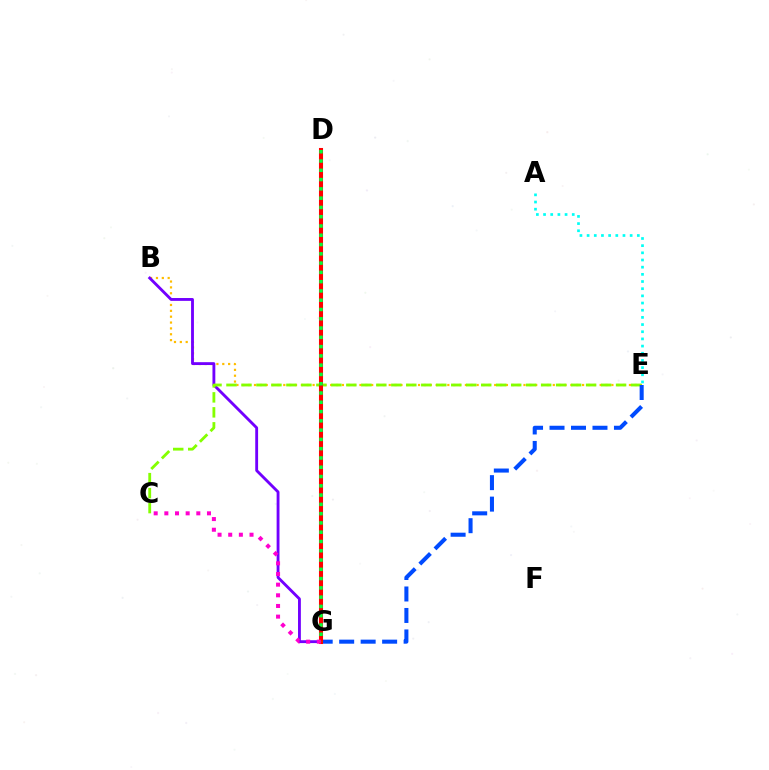{('B', 'E'): [{'color': '#ffbd00', 'line_style': 'dotted', 'thickness': 1.59}], ('B', 'G'): [{'color': '#7200ff', 'line_style': 'solid', 'thickness': 2.05}], ('A', 'E'): [{'color': '#00fff6', 'line_style': 'dotted', 'thickness': 1.95}], ('C', 'E'): [{'color': '#84ff00', 'line_style': 'dashed', 'thickness': 2.04}], ('E', 'G'): [{'color': '#004bff', 'line_style': 'dashed', 'thickness': 2.92}], ('D', 'G'): [{'color': '#ff0000', 'line_style': 'solid', 'thickness': 2.92}, {'color': '#00ff39', 'line_style': 'dotted', 'thickness': 2.52}], ('C', 'G'): [{'color': '#ff00cf', 'line_style': 'dotted', 'thickness': 2.9}]}